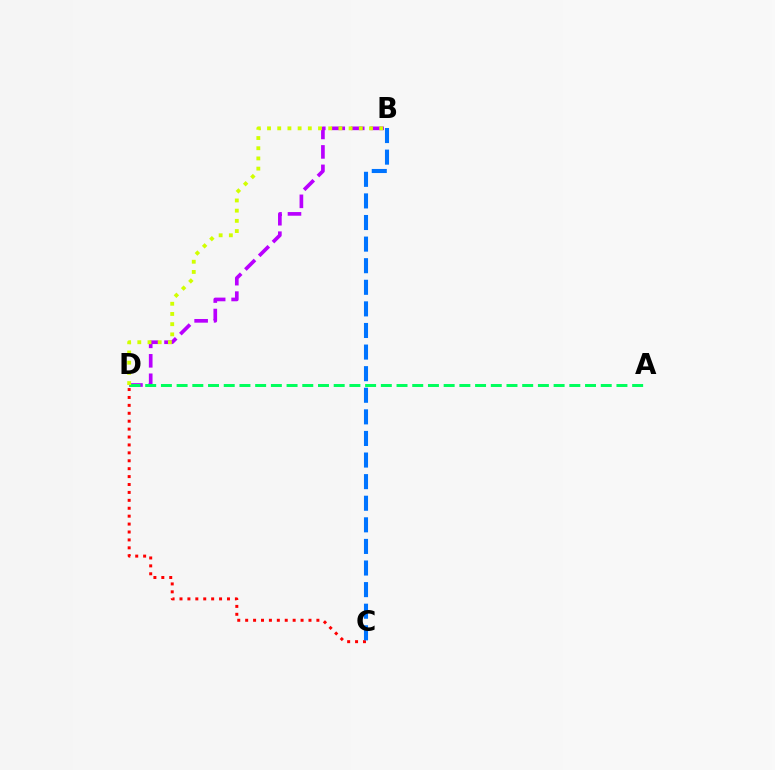{('B', 'D'): [{'color': '#b900ff', 'line_style': 'dashed', 'thickness': 2.64}, {'color': '#d1ff00', 'line_style': 'dotted', 'thickness': 2.77}], ('A', 'D'): [{'color': '#00ff5c', 'line_style': 'dashed', 'thickness': 2.13}], ('C', 'D'): [{'color': '#ff0000', 'line_style': 'dotted', 'thickness': 2.15}], ('B', 'C'): [{'color': '#0074ff', 'line_style': 'dashed', 'thickness': 2.93}]}